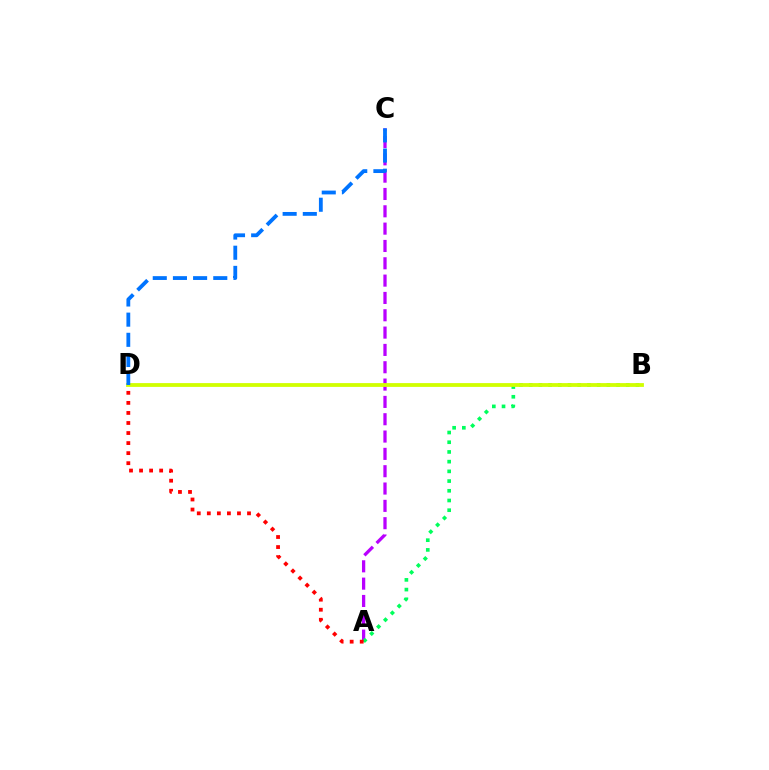{('A', 'C'): [{'color': '#b900ff', 'line_style': 'dashed', 'thickness': 2.35}], ('A', 'B'): [{'color': '#00ff5c', 'line_style': 'dotted', 'thickness': 2.64}], ('B', 'D'): [{'color': '#d1ff00', 'line_style': 'solid', 'thickness': 2.74}], ('A', 'D'): [{'color': '#ff0000', 'line_style': 'dotted', 'thickness': 2.73}], ('C', 'D'): [{'color': '#0074ff', 'line_style': 'dashed', 'thickness': 2.74}]}